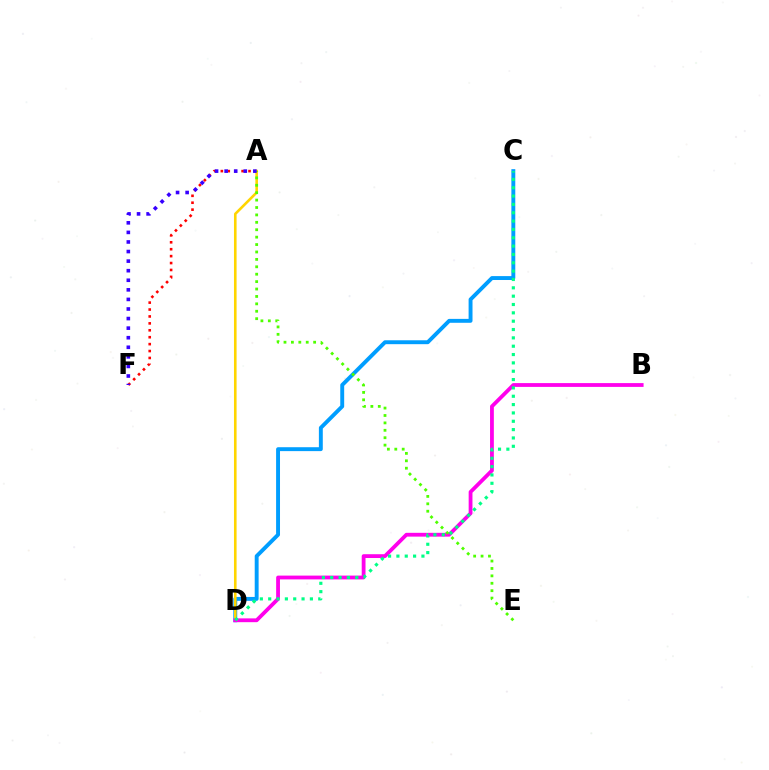{('A', 'F'): [{'color': '#ff0000', 'line_style': 'dotted', 'thickness': 1.88}, {'color': '#3700ff', 'line_style': 'dotted', 'thickness': 2.6}], ('C', 'D'): [{'color': '#009eff', 'line_style': 'solid', 'thickness': 2.81}, {'color': '#00ff86', 'line_style': 'dotted', 'thickness': 2.27}], ('A', 'D'): [{'color': '#ffd500', 'line_style': 'solid', 'thickness': 1.88}], ('B', 'D'): [{'color': '#ff00ed', 'line_style': 'solid', 'thickness': 2.74}], ('A', 'E'): [{'color': '#4fff00', 'line_style': 'dotted', 'thickness': 2.01}]}